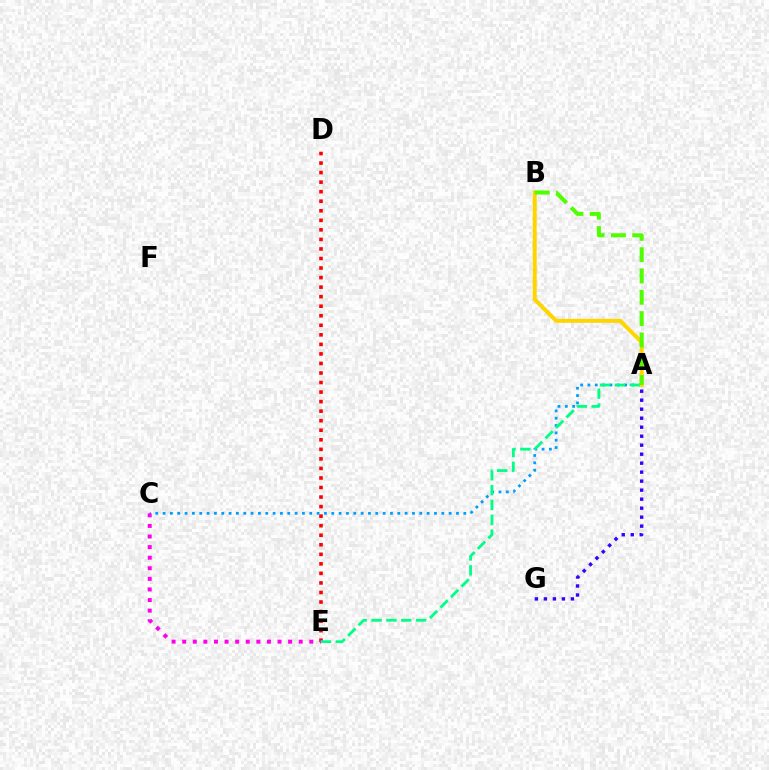{('D', 'E'): [{'color': '#ff0000', 'line_style': 'dotted', 'thickness': 2.59}], ('A', 'C'): [{'color': '#009eff', 'line_style': 'dotted', 'thickness': 1.99}], ('C', 'E'): [{'color': '#ff00ed', 'line_style': 'dotted', 'thickness': 2.88}], ('A', 'E'): [{'color': '#00ff86', 'line_style': 'dashed', 'thickness': 2.02}], ('A', 'B'): [{'color': '#ffd500', 'line_style': 'solid', 'thickness': 2.85}, {'color': '#4fff00', 'line_style': 'dashed', 'thickness': 2.89}], ('A', 'G'): [{'color': '#3700ff', 'line_style': 'dotted', 'thickness': 2.44}]}